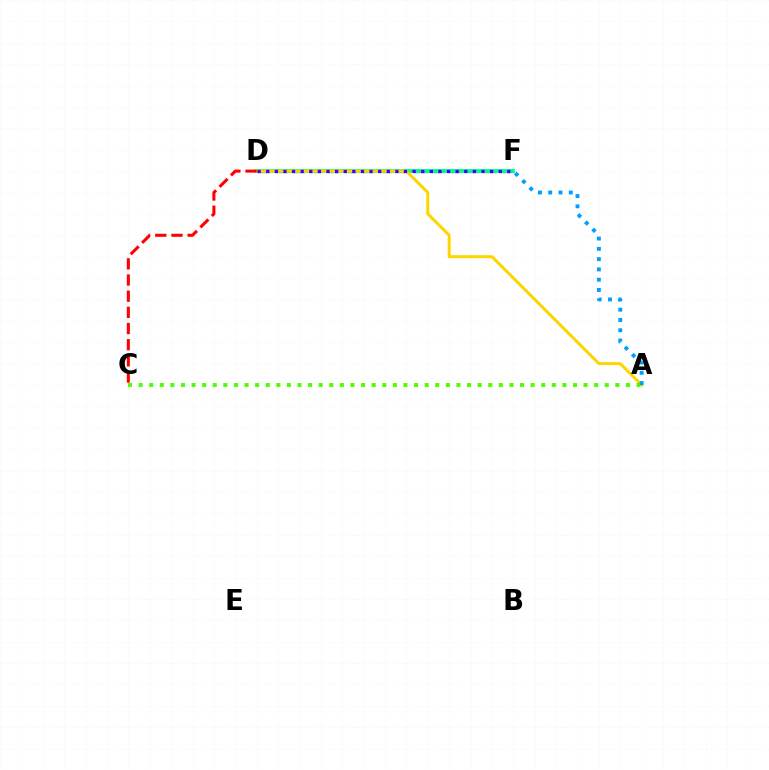{('D', 'F'): [{'color': '#ff00ed', 'line_style': 'dashed', 'thickness': 2.35}, {'color': '#00ff86', 'line_style': 'solid', 'thickness': 2.77}, {'color': '#3700ff', 'line_style': 'dotted', 'thickness': 2.34}], ('A', 'D'): [{'color': '#ffd500', 'line_style': 'solid', 'thickness': 2.16}], ('A', 'C'): [{'color': '#4fff00', 'line_style': 'dotted', 'thickness': 2.88}], ('C', 'D'): [{'color': '#ff0000', 'line_style': 'dashed', 'thickness': 2.2}], ('A', 'F'): [{'color': '#009eff', 'line_style': 'dotted', 'thickness': 2.79}]}